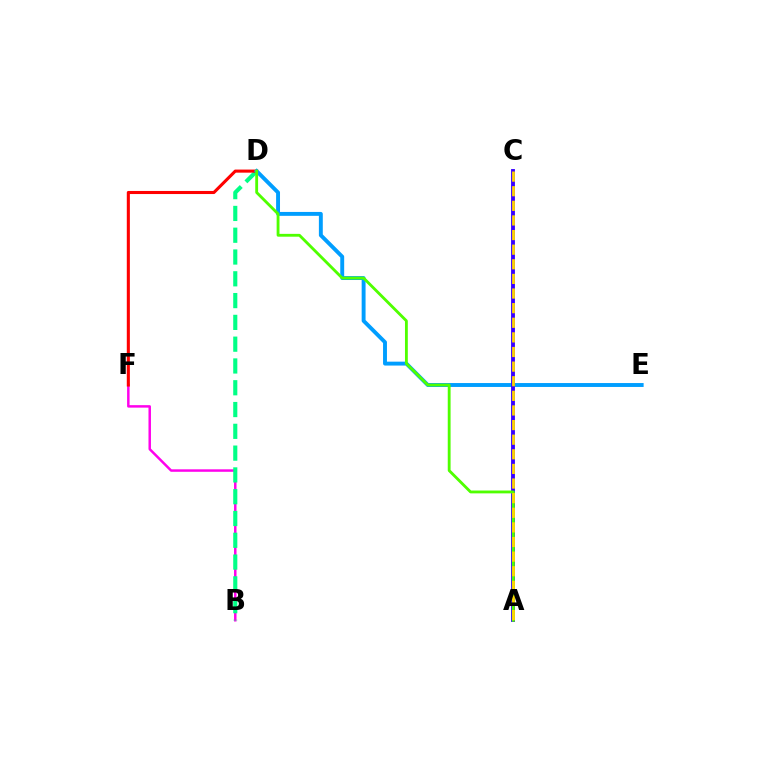{('B', 'F'): [{'color': '#ff00ed', 'line_style': 'solid', 'thickness': 1.78}], ('B', 'D'): [{'color': '#00ff86', 'line_style': 'dashed', 'thickness': 2.96}], ('D', 'F'): [{'color': '#ff0000', 'line_style': 'solid', 'thickness': 2.22}], ('D', 'E'): [{'color': '#009eff', 'line_style': 'solid', 'thickness': 2.81}], ('A', 'C'): [{'color': '#3700ff', 'line_style': 'solid', 'thickness': 2.77}, {'color': '#ffd500', 'line_style': 'dashed', 'thickness': 1.99}], ('A', 'D'): [{'color': '#4fff00', 'line_style': 'solid', 'thickness': 2.04}]}